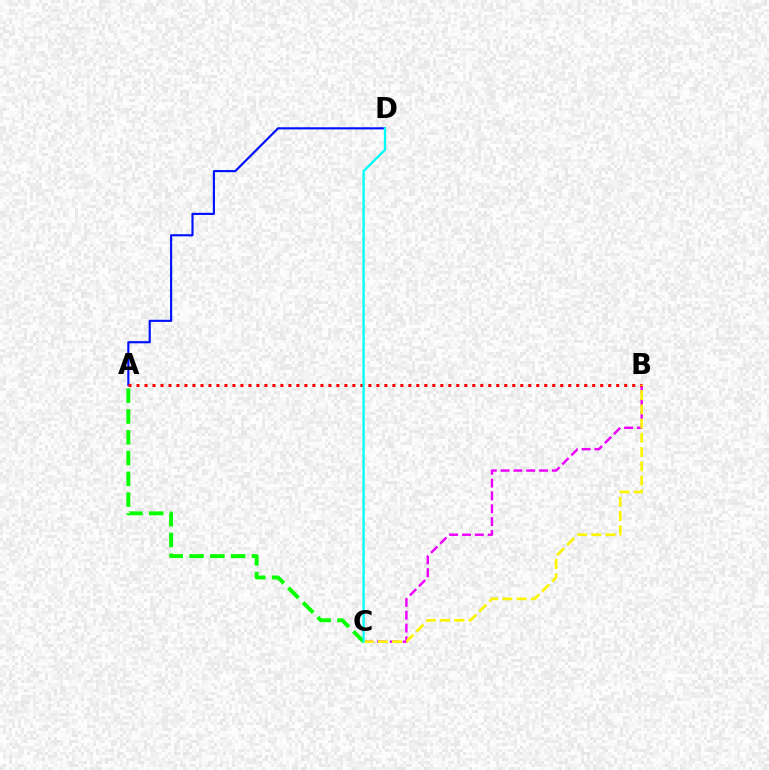{('B', 'C'): [{'color': '#ee00ff', 'line_style': 'dashed', 'thickness': 1.74}, {'color': '#fcf500', 'line_style': 'dashed', 'thickness': 1.93}], ('A', 'C'): [{'color': '#08ff00', 'line_style': 'dashed', 'thickness': 2.82}], ('A', 'D'): [{'color': '#0010ff', 'line_style': 'solid', 'thickness': 1.55}], ('A', 'B'): [{'color': '#ff0000', 'line_style': 'dotted', 'thickness': 2.17}], ('C', 'D'): [{'color': '#00fff6', 'line_style': 'solid', 'thickness': 1.66}]}